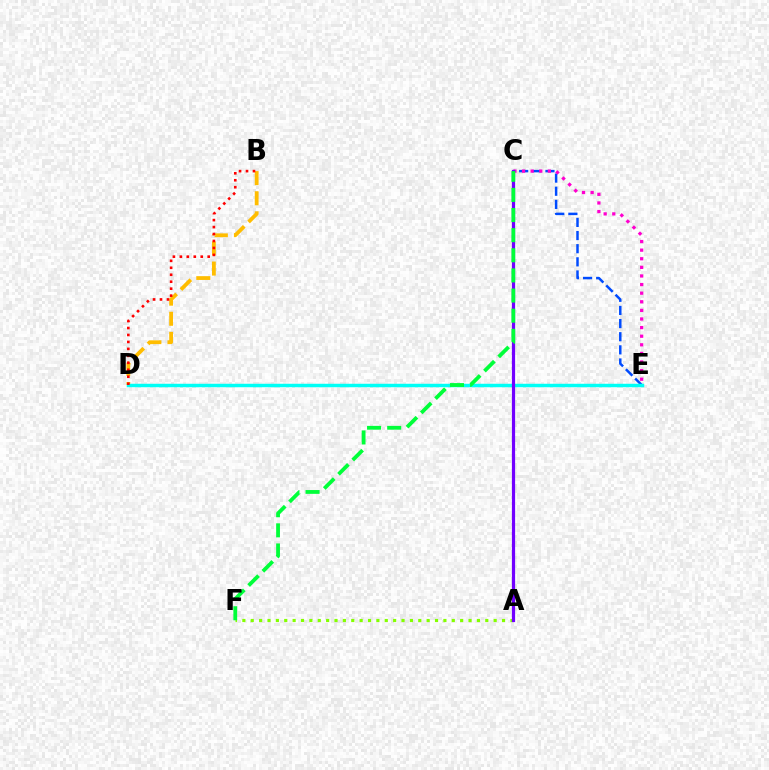{('C', 'E'): [{'color': '#004bff', 'line_style': 'dashed', 'thickness': 1.79}, {'color': '#ff00cf', 'line_style': 'dotted', 'thickness': 2.34}], ('B', 'D'): [{'color': '#ffbd00', 'line_style': 'dashed', 'thickness': 2.73}, {'color': '#ff0000', 'line_style': 'dotted', 'thickness': 1.89}], ('A', 'F'): [{'color': '#84ff00', 'line_style': 'dotted', 'thickness': 2.28}], ('D', 'E'): [{'color': '#00fff6', 'line_style': 'solid', 'thickness': 2.49}], ('A', 'C'): [{'color': '#7200ff', 'line_style': 'solid', 'thickness': 2.3}], ('C', 'F'): [{'color': '#00ff39', 'line_style': 'dashed', 'thickness': 2.73}]}